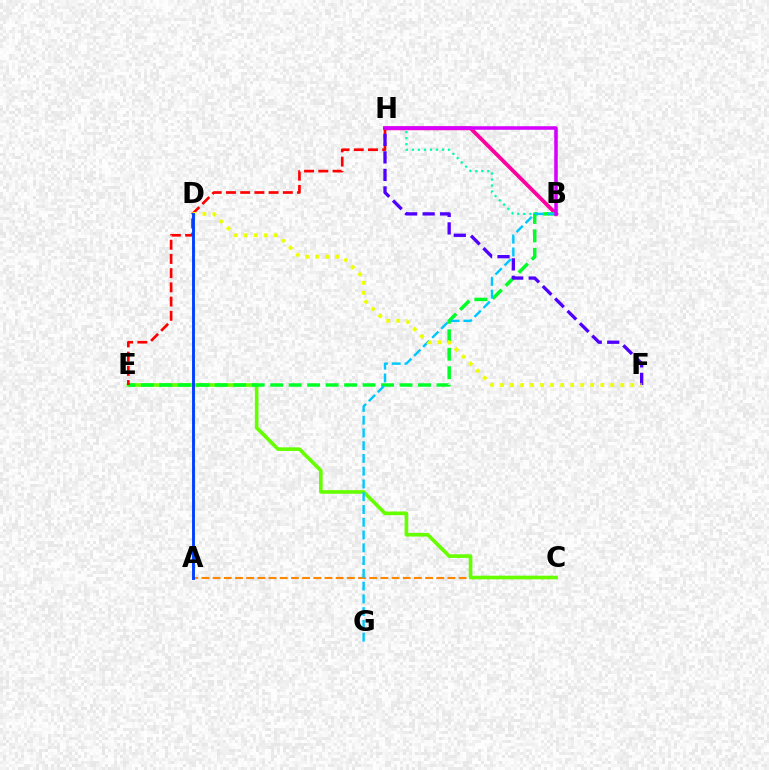{('B', 'H'): [{'color': '#00ffaf', 'line_style': 'dotted', 'thickness': 1.64}, {'color': '#ff00a0', 'line_style': 'solid', 'thickness': 2.74}, {'color': '#d600ff', 'line_style': 'solid', 'thickness': 2.54}], ('A', 'C'): [{'color': '#ff8800', 'line_style': 'dashed', 'thickness': 1.52}], ('C', 'E'): [{'color': '#66ff00', 'line_style': 'solid', 'thickness': 2.62}], ('B', 'E'): [{'color': '#00ff27', 'line_style': 'dashed', 'thickness': 2.51}], ('E', 'H'): [{'color': '#ff0000', 'line_style': 'dashed', 'thickness': 1.93}], ('B', 'G'): [{'color': '#00c7ff', 'line_style': 'dashed', 'thickness': 1.73}], ('F', 'H'): [{'color': '#4f00ff', 'line_style': 'dashed', 'thickness': 2.38}], ('D', 'F'): [{'color': '#eeff00', 'line_style': 'dotted', 'thickness': 2.72}], ('A', 'D'): [{'color': '#003fff', 'line_style': 'solid', 'thickness': 2.08}]}